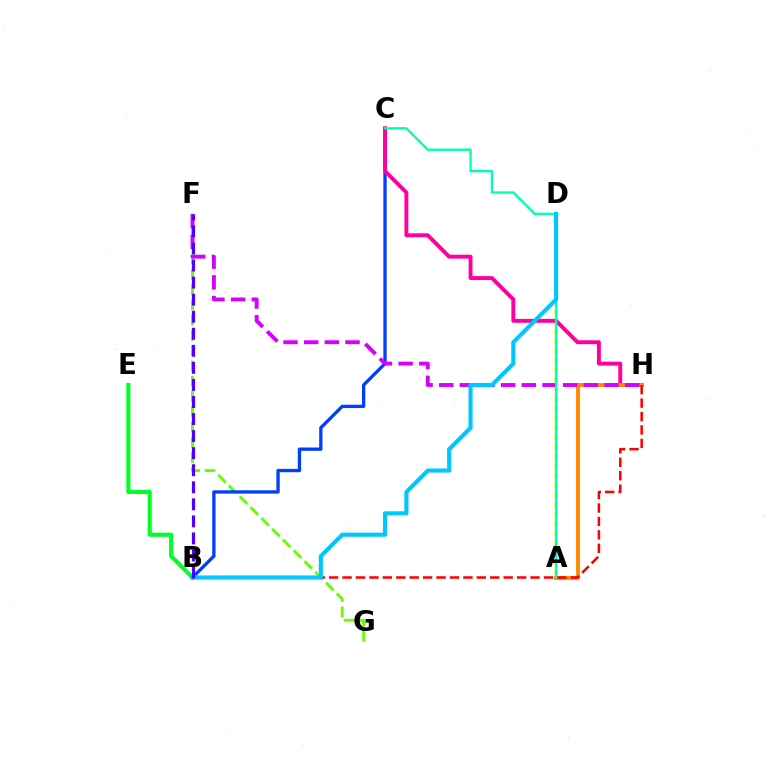{('A', 'D'): [{'color': '#eeff00', 'line_style': 'dotted', 'thickness': 2.62}], ('F', 'G'): [{'color': '#66ff00', 'line_style': 'dashed', 'thickness': 2.07}], ('B', 'E'): [{'color': '#00ff27', 'line_style': 'solid', 'thickness': 2.94}], ('B', 'C'): [{'color': '#003fff', 'line_style': 'solid', 'thickness': 2.39}], ('C', 'H'): [{'color': '#ff00a0', 'line_style': 'solid', 'thickness': 2.82}], ('A', 'H'): [{'color': '#ff8800', 'line_style': 'solid', 'thickness': 2.77}], ('F', 'H'): [{'color': '#d600ff', 'line_style': 'dashed', 'thickness': 2.81}], ('B', 'H'): [{'color': '#ff0000', 'line_style': 'dashed', 'thickness': 1.82}], ('A', 'C'): [{'color': '#00ffaf', 'line_style': 'solid', 'thickness': 1.68}], ('B', 'D'): [{'color': '#00c7ff', 'line_style': 'solid', 'thickness': 2.96}], ('B', 'F'): [{'color': '#4f00ff', 'line_style': 'dashed', 'thickness': 2.32}]}